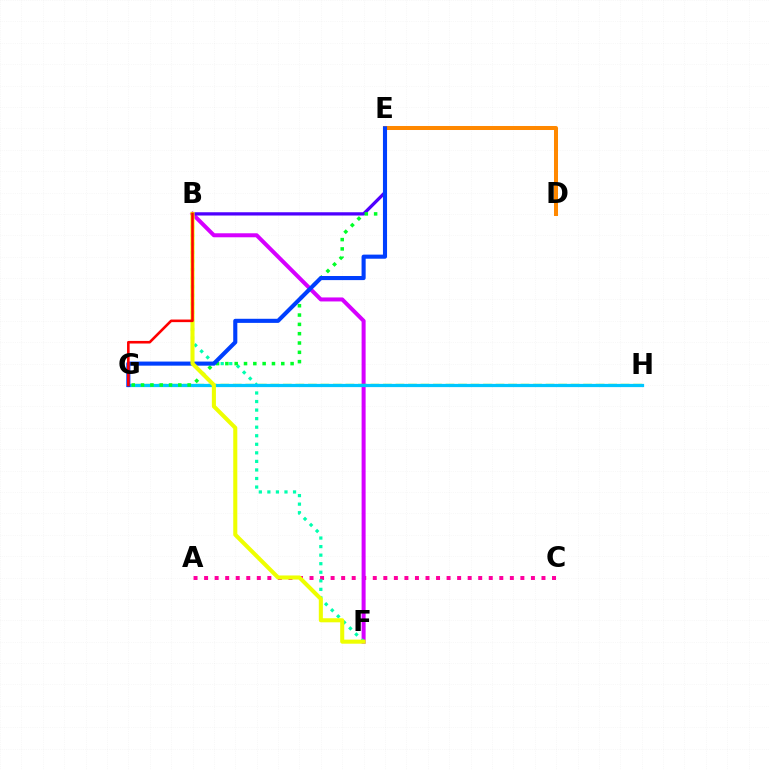{('A', 'C'): [{'color': '#ff00a0', 'line_style': 'dotted', 'thickness': 2.86}], ('B', 'F'): [{'color': '#d600ff', 'line_style': 'solid', 'thickness': 2.89}, {'color': '#00ffaf', 'line_style': 'dotted', 'thickness': 2.32}, {'color': '#eeff00', 'line_style': 'solid', 'thickness': 2.93}], ('G', 'H'): [{'color': '#66ff00', 'line_style': 'dashed', 'thickness': 1.7}, {'color': '#00c7ff', 'line_style': 'solid', 'thickness': 2.33}], ('B', 'E'): [{'color': '#4f00ff', 'line_style': 'solid', 'thickness': 2.35}], ('D', 'E'): [{'color': '#ff8800', 'line_style': 'solid', 'thickness': 2.89}], ('E', 'G'): [{'color': '#00ff27', 'line_style': 'dotted', 'thickness': 2.53}, {'color': '#003fff', 'line_style': 'solid', 'thickness': 2.95}], ('B', 'G'): [{'color': '#ff0000', 'line_style': 'solid', 'thickness': 1.87}]}